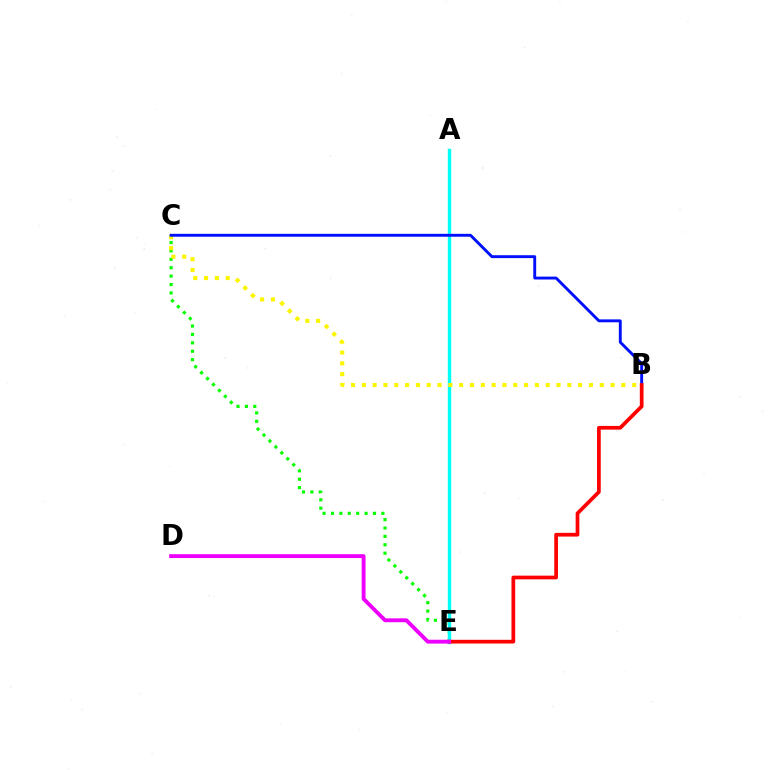{('C', 'E'): [{'color': '#08ff00', 'line_style': 'dotted', 'thickness': 2.28}], ('A', 'E'): [{'color': '#00fff6', 'line_style': 'solid', 'thickness': 2.44}], ('B', 'C'): [{'color': '#fcf500', 'line_style': 'dotted', 'thickness': 2.94}, {'color': '#0010ff', 'line_style': 'solid', 'thickness': 2.08}], ('B', 'E'): [{'color': '#ff0000', 'line_style': 'solid', 'thickness': 2.68}], ('D', 'E'): [{'color': '#ee00ff', 'line_style': 'solid', 'thickness': 2.79}]}